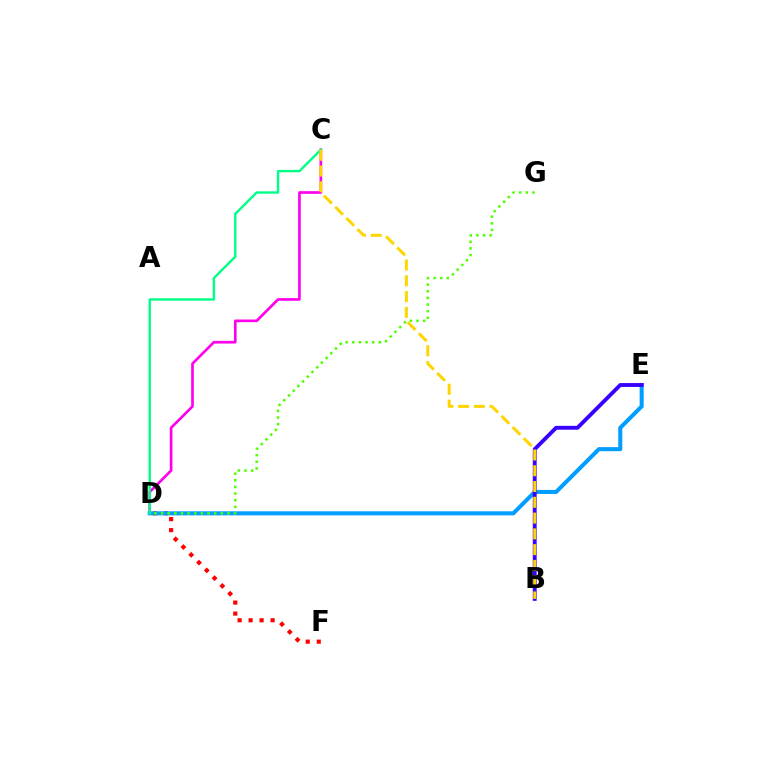{('D', 'F'): [{'color': '#ff0000', 'line_style': 'dotted', 'thickness': 2.99}], ('C', 'D'): [{'color': '#ff00ed', 'line_style': 'solid', 'thickness': 1.92}, {'color': '#00ff86', 'line_style': 'solid', 'thickness': 1.71}], ('D', 'E'): [{'color': '#009eff', 'line_style': 'solid', 'thickness': 2.91}], ('D', 'G'): [{'color': '#4fff00', 'line_style': 'dotted', 'thickness': 1.81}], ('B', 'E'): [{'color': '#3700ff', 'line_style': 'solid', 'thickness': 2.79}], ('B', 'C'): [{'color': '#ffd500', 'line_style': 'dashed', 'thickness': 2.14}]}